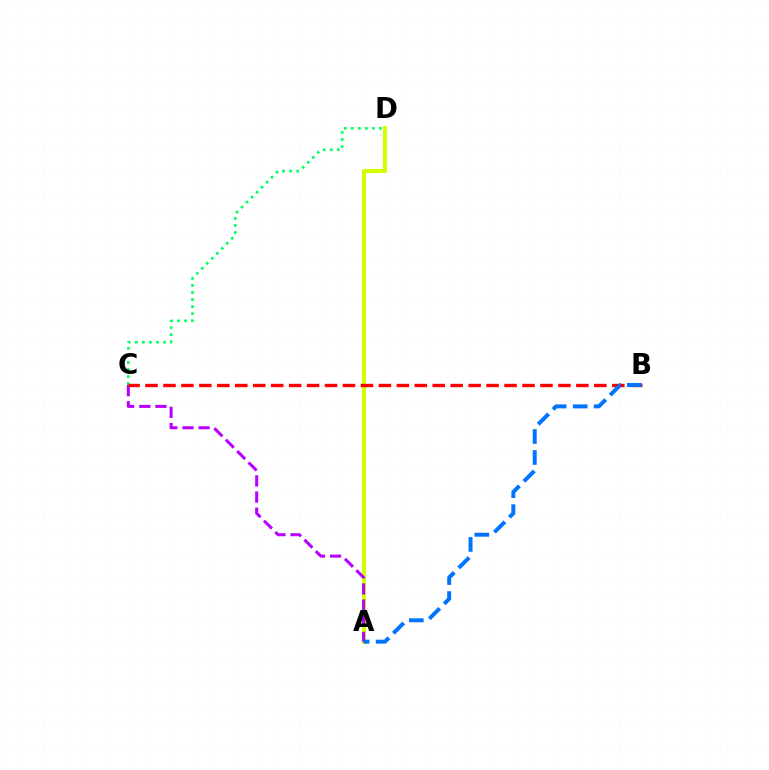{('A', 'D'): [{'color': '#d1ff00', 'line_style': 'solid', 'thickness': 2.94}], ('A', 'C'): [{'color': '#b900ff', 'line_style': 'dashed', 'thickness': 2.19}], ('C', 'D'): [{'color': '#00ff5c', 'line_style': 'dotted', 'thickness': 1.92}], ('B', 'C'): [{'color': '#ff0000', 'line_style': 'dashed', 'thickness': 2.44}], ('A', 'B'): [{'color': '#0074ff', 'line_style': 'dashed', 'thickness': 2.85}]}